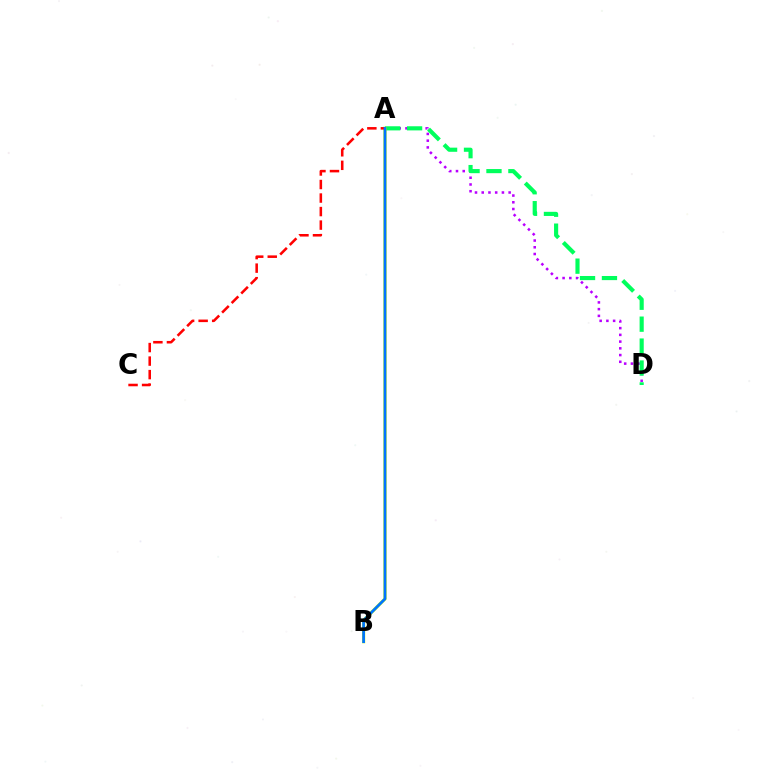{('A', 'D'): [{'color': '#b900ff', 'line_style': 'dotted', 'thickness': 1.83}, {'color': '#00ff5c', 'line_style': 'dashed', 'thickness': 2.98}], ('A', 'B'): [{'color': '#d1ff00', 'line_style': 'solid', 'thickness': 2.31}, {'color': '#0074ff', 'line_style': 'solid', 'thickness': 1.97}], ('A', 'C'): [{'color': '#ff0000', 'line_style': 'dashed', 'thickness': 1.84}]}